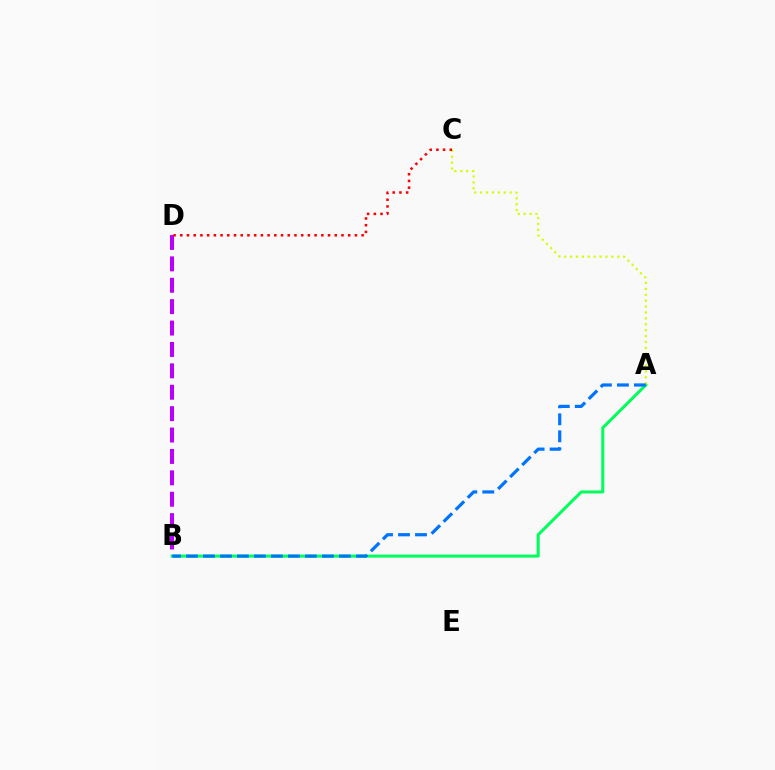{('B', 'D'): [{'color': '#b900ff', 'line_style': 'dashed', 'thickness': 2.91}], ('A', 'B'): [{'color': '#00ff5c', 'line_style': 'solid', 'thickness': 2.18}, {'color': '#0074ff', 'line_style': 'dashed', 'thickness': 2.31}], ('A', 'C'): [{'color': '#d1ff00', 'line_style': 'dotted', 'thickness': 1.6}], ('C', 'D'): [{'color': '#ff0000', 'line_style': 'dotted', 'thickness': 1.82}]}